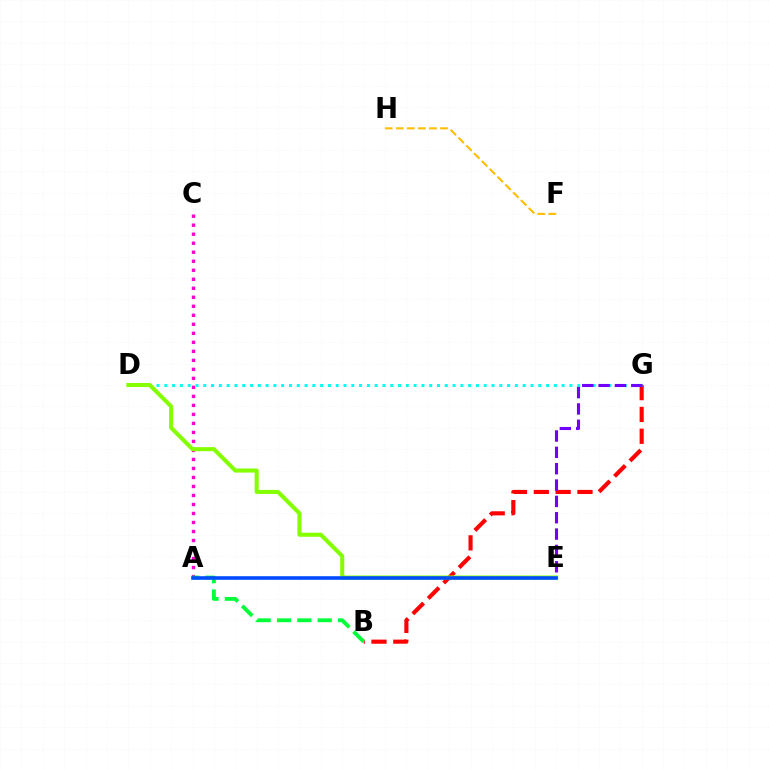{('B', 'G'): [{'color': '#ff0000', 'line_style': 'dashed', 'thickness': 2.97}], ('A', 'C'): [{'color': '#ff00cf', 'line_style': 'dotted', 'thickness': 2.45}], ('F', 'H'): [{'color': '#ffbd00', 'line_style': 'dashed', 'thickness': 1.5}], ('D', 'G'): [{'color': '#00fff6', 'line_style': 'dotted', 'thickness': 2.12}], ('D', 'E'): [{'color': '#84ff00', 'line_style': 'solid', 'thickness': 2.93}], ('A', 'B'): [{'color': '#00ff39', 'line_style': 'dashed', 'thickness': 2.76}], ('E', 'G'): [{'color': '#7200ff', 'line_style': 'dashed', 'thickness': 2.22}], ('A', 'E'): [{'color': '#004bff', 'line_style': 'solid', 'thickness': 2.58}]}